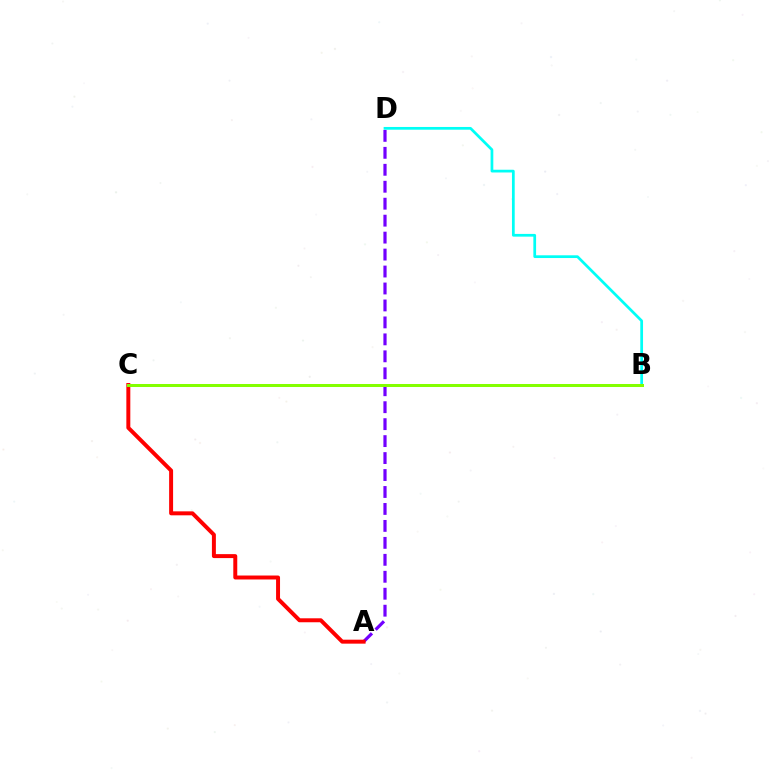{('B', 'D'): [{'color': '#00fff6', 'line_style': 'solid', 'thickness': 1.97}], ('A', 'D'): [{'color': '#7200ff', 'line_style': 'dashed', 'thickness': 2.3}], ('A', 'C'): [{'color': '#ff0000', 'line_style': 'solid', 'thickness': 2.85}], ('B', 'C'): [{'color': '#84ff00', 'line_style': 'solid', 'thickness': 2.17}]}